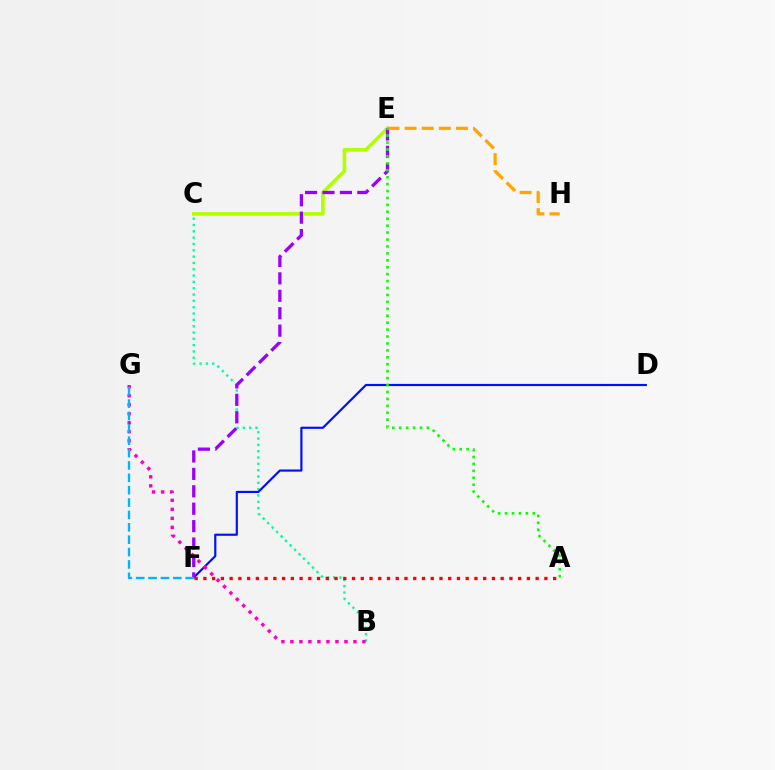{('B', 'C'): [{'color': '#00ff9d', 'line_style': 'dotted', 'thickness': 1.72}], ('C', 'E'): [{'color': '#b3ff00', 'line_style': 'solid', 'thickness': 2.61}], ('D', 'F'): [{'color': '#0010ff', 'line_style': 'solid', 'thickness': 1.56}], ('E', 'F'): [{'color': '#9b00ff', 'line_style': 'dashed', 'thickness': 2.37}], ('E', 'H'): [{'color': '#ffa500', 'line_style': 'dashed', 'thickness': 2.33}], ('B', 'G'): [{'color': '#ff00bd', 'line_style': 'dotted', 'thickness': 2.45}], ('A', 'F'): [{'color': '#ff0000', 'line_style': 'dotted', 'thickness': 2.38}], ('F', 'G'): [{'color': '#00b5ff', 'line_style': 'dashed', 'thickness': 1.68}], ('A', 'E'): [{'color': '#08ff00', 'line_style': 'dotted', 'thickness': 1.88}]}